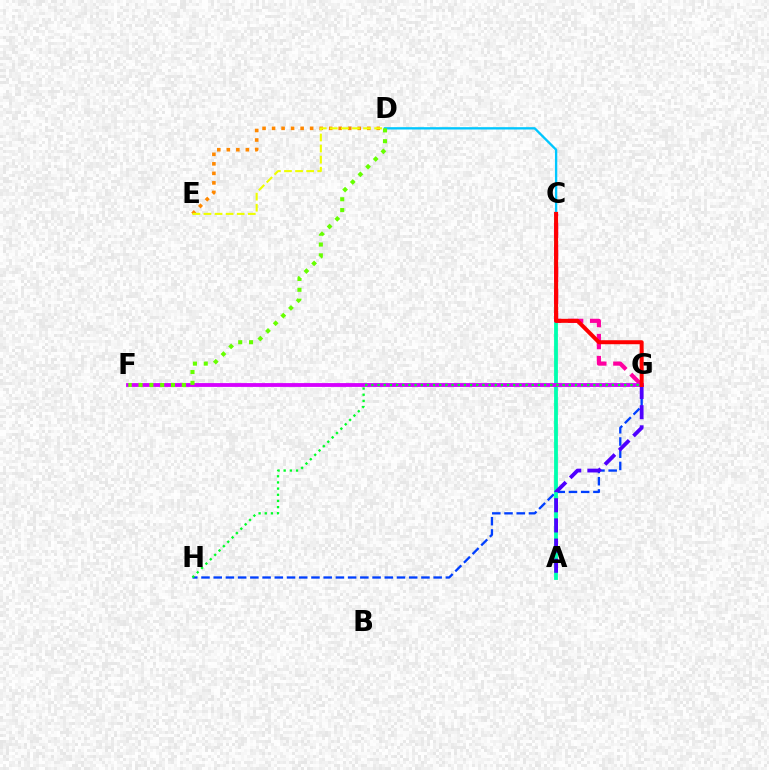{('G', 'H'): [{'color': '#003fff', 'line_style': 'dashed', 'thickness': 1.66}, {'color': '#00ff27', 'line_style': 'dotted', 'thickness': 1.68}], ('C', 'D'): [{'color': '#00c7ff', 'line_style': 'solid', 'thickness': 1.67}], ('A', 'C'): [{'color': '#00ffaf', 'line_style': 'solid', 'thickness': 2.74}], ('C', 'G'): [{'color': '#ff00a0', 'line_style': 'dashed', 'thickness': 2.99}, {'color': '#ff0000', 'line_style': 'solid', 'thickness': 2.88}], ('D', 'E'): [{'color': '#ff8800', 'line_style': 'dotted', 'thickness': 2.59}, {'color': '#eeff00', 'line_style': 'dashed', 'thickness': 1.5}], ('F', 'G'): [{'color': '#d600ff', 'line_style': 'solid', 'thickness': 2.75}], ('A', 'G'): [{'color': '#4f00ff', 'line_style': 'dashed', 'thickness': 2.74}], ('D', 'F'): [{'color': '#66ff00', 'line_style': 'dotted', 'thickness': 2.94}]}